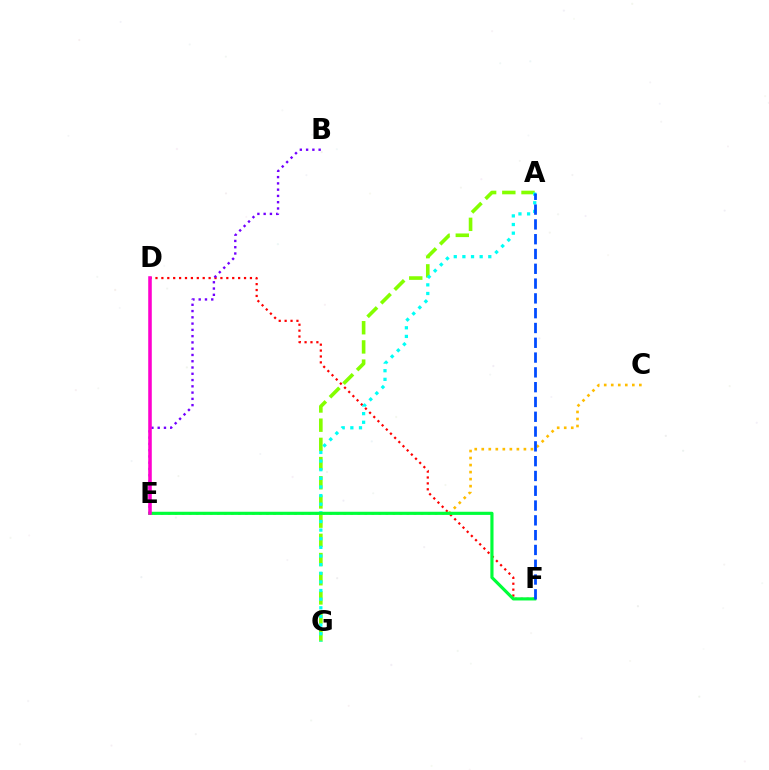{('A', 'G'): [{'color': '#84ff00', 'line_style': 'dashed', 'thickness': 2.61}, {'color': '#00fff6', 'line_style': 'dotted', 'thickness': 2.34}], ('D', 'F'): [{'color': '#ff0000', 'line_style': 'dotted', 'thickness': 1.6}], ('B', 'E'): [{'color': '#7200ff', 'line_style': 'dotted', 'thickness': 1.7}], ('C', 'E'): [{'color': '#ffbd00', 'line_style': 'dotted', 'thickness': 1.91}], ('E', 'F'): [{'color': '#00ff39', 'line_style': 'solid', 'thickness': 2.27}], ('A', 'F'): [{'color': '#004bff', 'line_style': 'dashed', 'thickness': 2.01}], ('D', 'E'): [{'color': '#ff00cf', 'line_style': 'solid', 'thickness': 2.56}]}